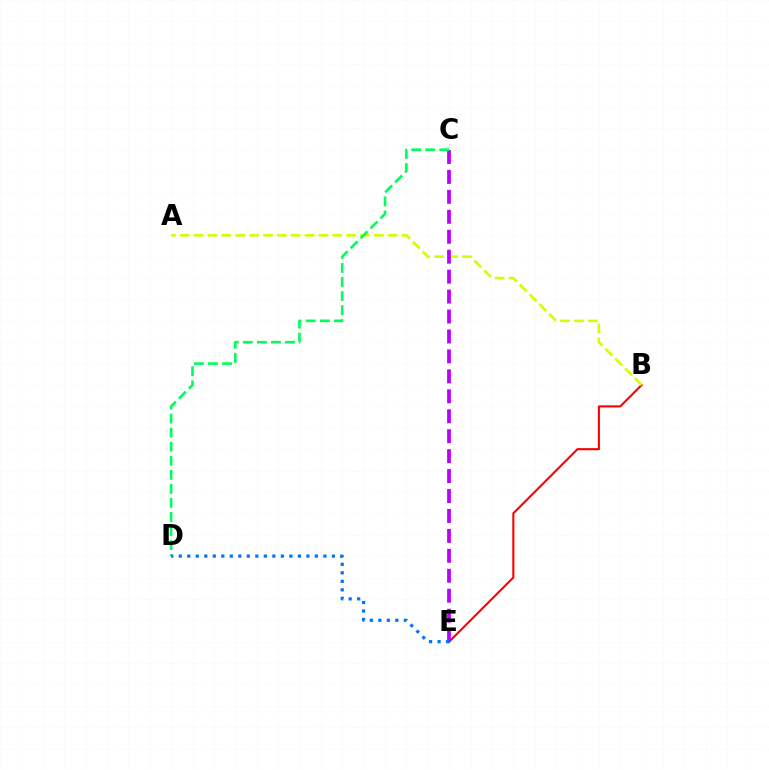{('B', 'E'): [{'color': '#ff0000', 'line_style': 'solid', 'thickness': 1.51}], ('A', 'B'): [{'color': '#d1ff00', 'line_style': 'dashed', 'thickness': 1.88}], ('C', 'E'): [{'color': '#b900ff', 'line_style': 'dashed', 'thickness': 2.71}], ('C', 'D'): [{'color': '#00ff5c', 'line_style': 'dashed', 'thickness': 1.91}], ('D', 'E'): [{'color': '#0074ff', 'line_style': 'dotted', 'thickness': 2.31}]}